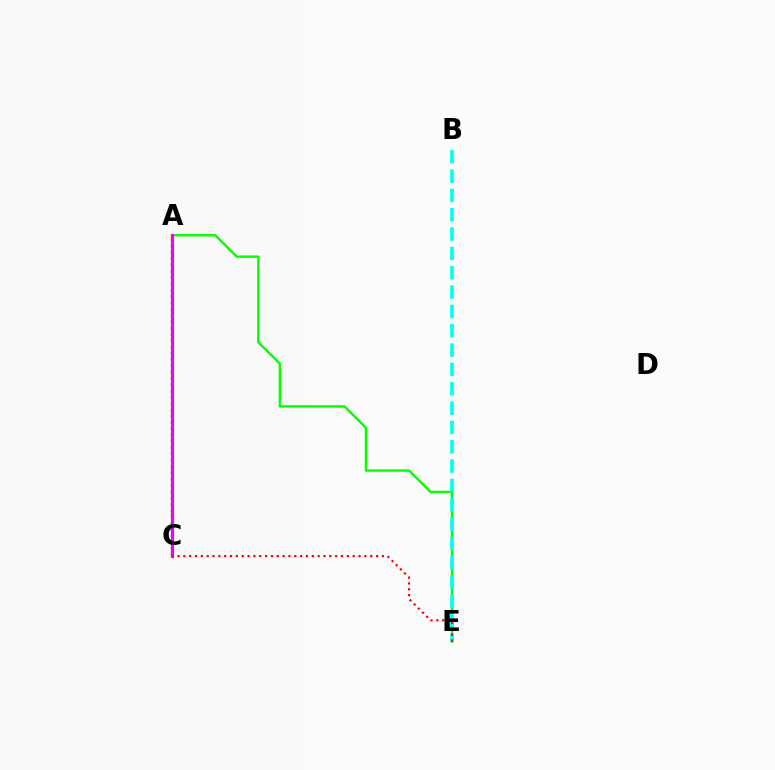{('A', 'C'): [{'color': '#0010ff', 'line_style': 'dotted', 'thickness': 1.71}, {'color': '#fcf500', 'line_style': 'dotted', 'thickness': 2.51}, {'color': '#ee00ff', 'line_style': 'solid', 'thickness': 2.26}], ('A', 'E'): [{'color': '#08ff00', 'line_style': 'solid', 'thickness': 1.75}], ('B', 'E'): [{'color': '#00fff6', 'line_style': 'dashed', 'thickness': 2.63}], ('C', 'E'): [{'color': '#ff0000', 'line_style': 'dotted', 'thickness': 1.59}]}